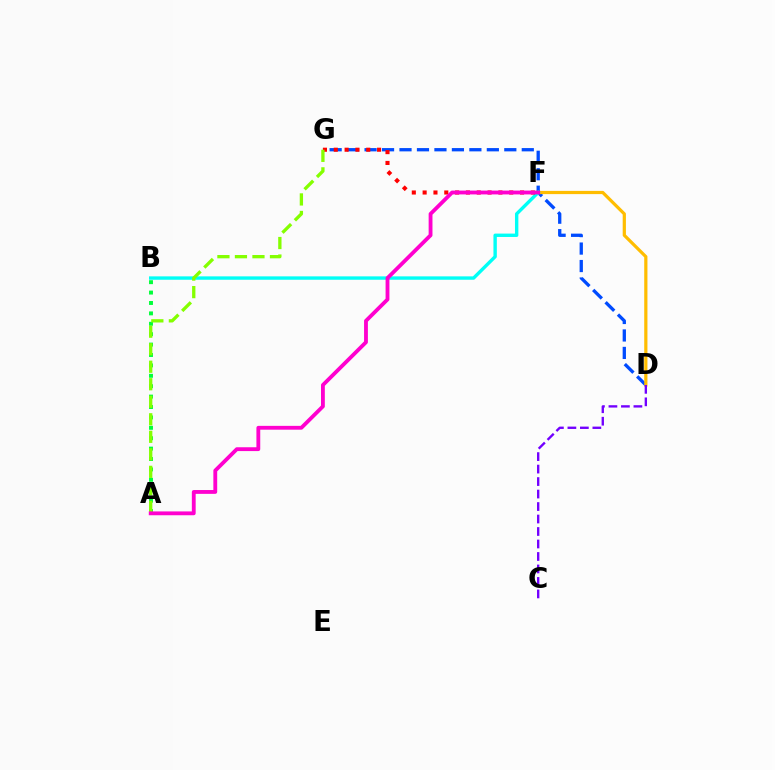{('D', 'G'): [{'color': '#004bff', 'line_style': 'dashed', 'thickness': 2.37}], ('A', 'B'): [{'color': '#00ff39', 'line_style': 'dotted', 'thickness': 2.83}], ('D', 'F'): [{'color': '#ffbd00', 'line_style': 'solid', 'thickness': 2.32}], ('B', 'F'): [{'color': '#00fff6', 'line_style': 'solid', 'thickness': 2.44}], ('F', 'G'): [{'color': '#ff0000', 'line_style': 'dotted', 'thickness': 2.94}], ('A', 'G'): [{'color': '#84ff00', 'line_style': 'dashed', 'thickness': 2.38}], ('A', 'F'): [{'color': '#ff00cf', 'line_style': 'solid', 'thickness': 2.76}], ('C', 'D'): [{'color': '#7200ff', 'line_style': 'dashed', 'thickness': 1.7}]}